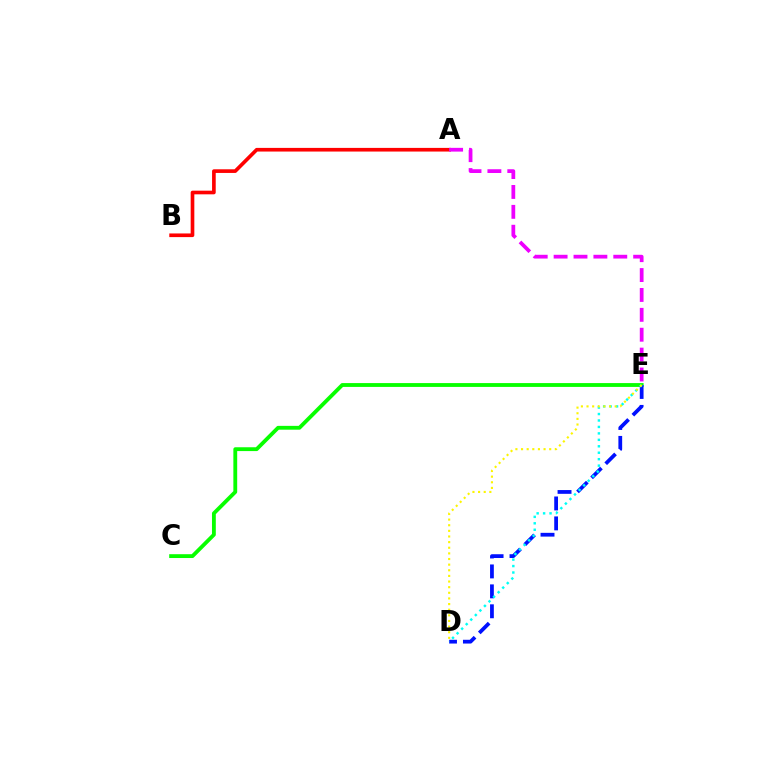{('A', 'B'): [{'color': '#ff0000', 'line_style': 'solid', 'thickness': 2.63}], ('C', 'E'): [{'color': '#08ff00', 'line_style': 'solid', 'thickness': 2.76}], ('D', 'E'): [{'color': '#0010ff', 'line_style': 'dashed', 'thickness': 2.71}, {'color': '#00fff6', 'line_style': 'dotted', 'thickness': 1.75}, {'color': '#fcf500', 'line_style': 'dotted', 'thickness': 1.53}], ('A', 'E'): [{'color': '#ee00ff', 'line_style': 'dashed', 'thickness': 2.7}]}